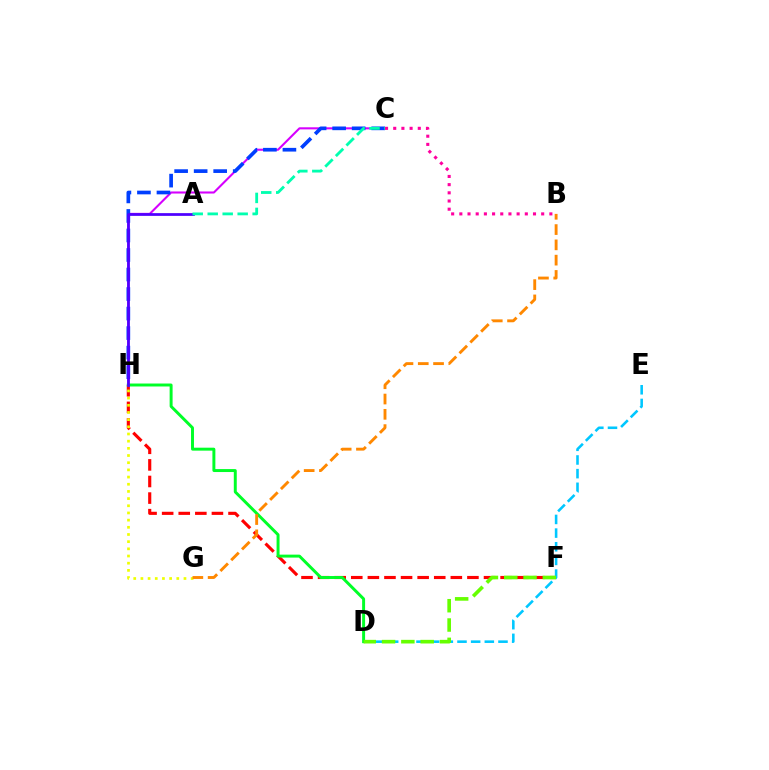{('C', 'H'): [{'color': '#d600ff', 'line_style': 'solid', 'thickness': 1.5}, {'color': '#003fff', 'line_style': 'dashed', 'thickness': 2.65}], ('F', 'H'): [{'color': '#ff0000', 'line_style': 'dashed', 'thickness': 2.25}], ('B', 'C'): [{'color': '#ff00a0', 'line_style': 'dotted', 'thickness': 2.22}], ('D', 'E'): [{'color': '#00c7ff', 'line_style': 'dashed', 'thickness': 1.86}], ('D', 'H'): [{'color': '#00ff27', 'line_style': 'solid', 'thickness': 2.13}], ('D', 'F'): [{'color': '#66ff00', 'line_style': 'dashed', 'thickness': 2.62}], ('G', 'H'): [{'color': '#eeff00', 'line_style': 'dotted', 'thickness': 1.95}], ('A', 'H'): [{'color': '#4f00ff', 'line_style': 'solid', 'thickness': 1.98}], ('B', 'G'): [{'color': '#ff8800', 'line_style': 'dashed', 'thickness': 2.08}], ('A', 'C'): [{'color': '#00ffaf', 'line_style': 'dashed', 'thickness': 2.04}]}